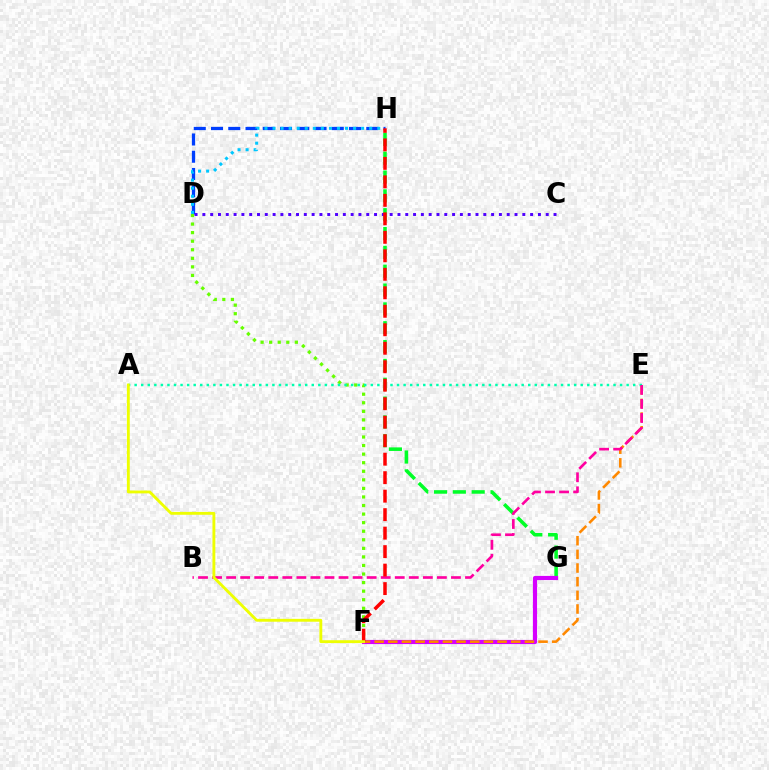{('D', 'H'): [{'color': '#003fff', 'line_style': 'dashed', 'thickness': 2.34}, {'color': '#00c7ff', 'line_style': 'dotted', 'thickness': 2.19}], ('D', 'F'): [{'color': '#66ff00', 'line_style': 'dotted', 'thickness': 2.33}], ('G', 'H'): [{'color': '#00ff27', 'line_style': 'dashed', 'thickness': 2.56}], ('C', 'D'): [{'color': '#4f00ff', 'line_style': 'dotted', 'thickness': 2.12}], ('F', 'G'): [{'color': '#d600ff', 'line_style': 'solid', 'thickness': 3.0}], ('E', 'F'): [{'color': '#ff8800', 'line_style': 'dashed', 'thickness': 1.86}], ('A', 'E'): [{'color': '#00ffaf', 'line_style': 'dotted', 'thickness': 1.78}], ('B', 'E'): [{'color': '#ff00a0', 'line_style': 'dashed', 'thickness': 1.91}], ('F', 'H'): [{'color': '#ff0000', 'line_style': 'dashed', 'thickness': 2.51}], ('A', 'F'): [{'color': '#eeff00', 'line_style': 'solid', 'thickness': 2.07}]}